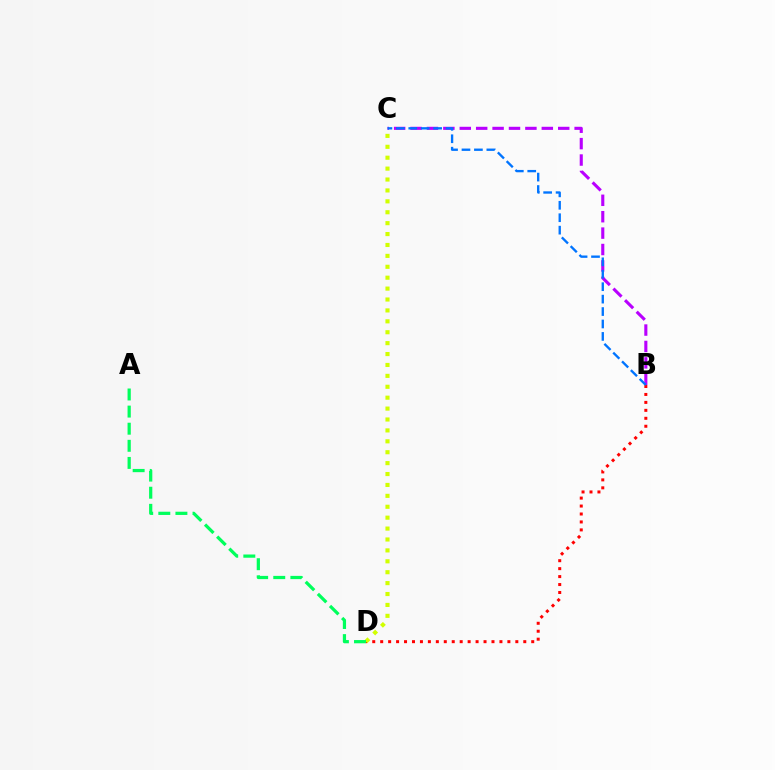{('B', 'D'): [{'color': '#ff0000', 'line_style': 'dotted', 'thickness': 2.16}], ('B', 'C'): [{'color': '#b900ff', 'line_style': 'dashed', 'thickness': 2.23}, {'color': '#0074ff', 'line_style': 'dashed', 'thickness': 1.69}], ('C', 'D'): [{'color': '#d1ff00', 'line_style': 'dotted', 'thickness': 2.96}], ('A', 'D'): [{'color': '#00ff5c', 'line_style': 'dashed', 'thickness': 2.32}]}